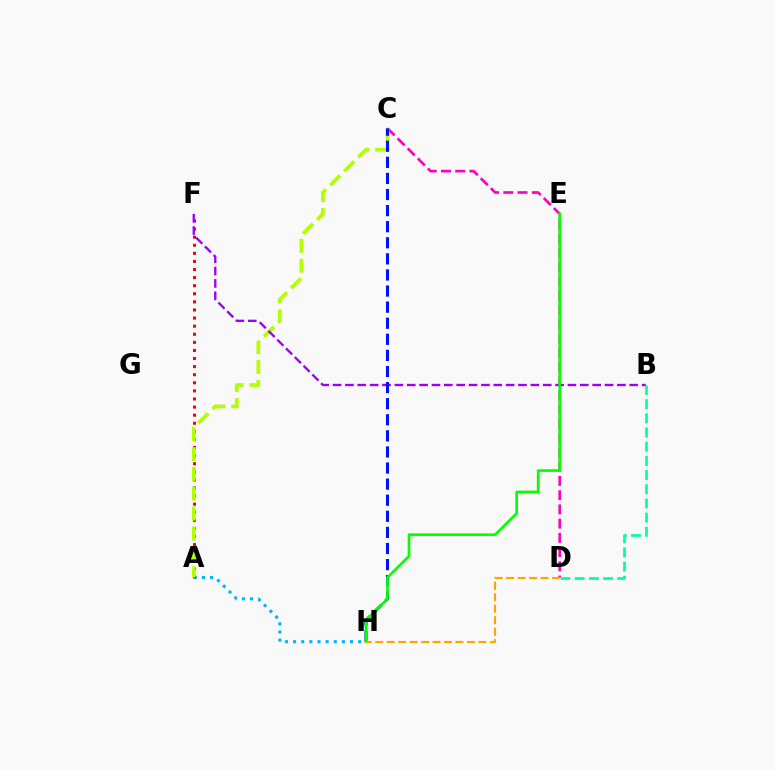{('C', 'D'): [{'color': '#ff00bd', 'line_style': 'dashed', 'thickness': 1.93}], ('A', 'H'): [{'color': '#00b5ff', 'line_style': 'dotted', 'thickness': 2.21}], ('A', 'F'): [{'color': '#ff0000', 'line_style': 'dotted', 'thickness': 2.2}], ('A', 'C'): [{'color': '#b3ff00', 'line_style': 'dashed', 'thickness': 2.7}], ('B', 'F'): [{'color': '#9b00ff', 'line_style': 'dashed', 'thickness': 1.68}], ('B', 'D'): [{'color': '#00ff9d', 'line_style': 'dashed', 'thickness': 1.93}], ('C', 'H'): [{'color': '#0010ff', 'line_style': 'dashed', 'thickness': 2.19}], ('E', 'H'): [{'color': '#08ff00', 'line_style': 'solid', 'thickness': 1.95}], ('D', 'H'): [{'color': '#ffa500', 'line_style': 'dashed', 'thickness': 1.56}]}